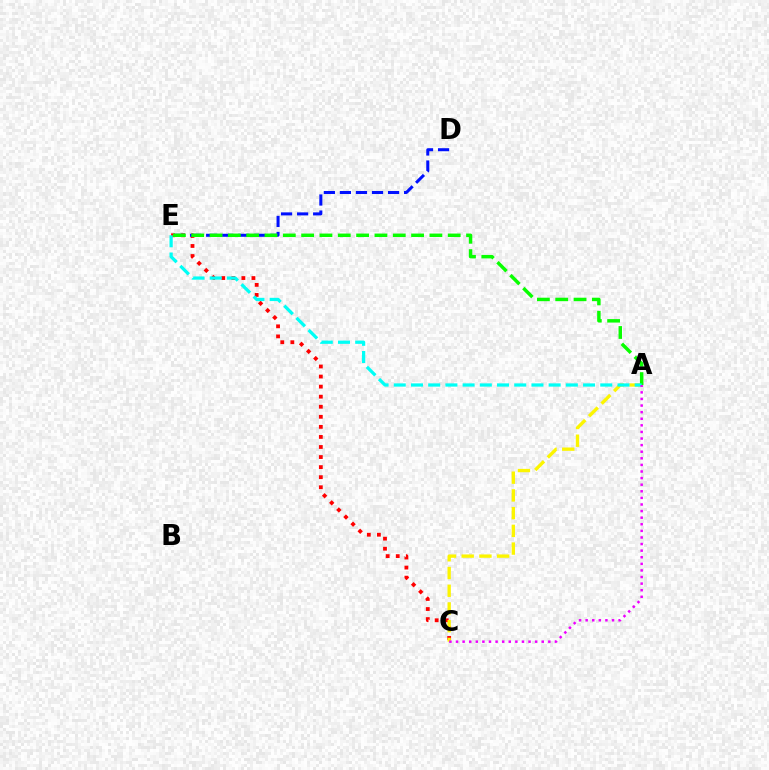{('C', 'E'): [{'color': '#ff0000', 'line_style': 'dotted', 'thickness': 2.73}], ('A', 'C'): [{'color': '#fcf500', 'line_style': 'dashed', 'thickness': 2.41}, {'color': '#ee00ff', 'line_style': 'dotted', 'thickness': 1.79}], ('D', 'E'): [{'color': '#0010ff', 'line_style': 'dashed', 'thickness': 2.18}], ('A', 'E'): [{'color': '#08ff00', 'line_style': 'dashed', 'thickness': 2.49}, {'color': '#00fff6', 'line_style': 'dashed', 'thickness': 2.34}]}